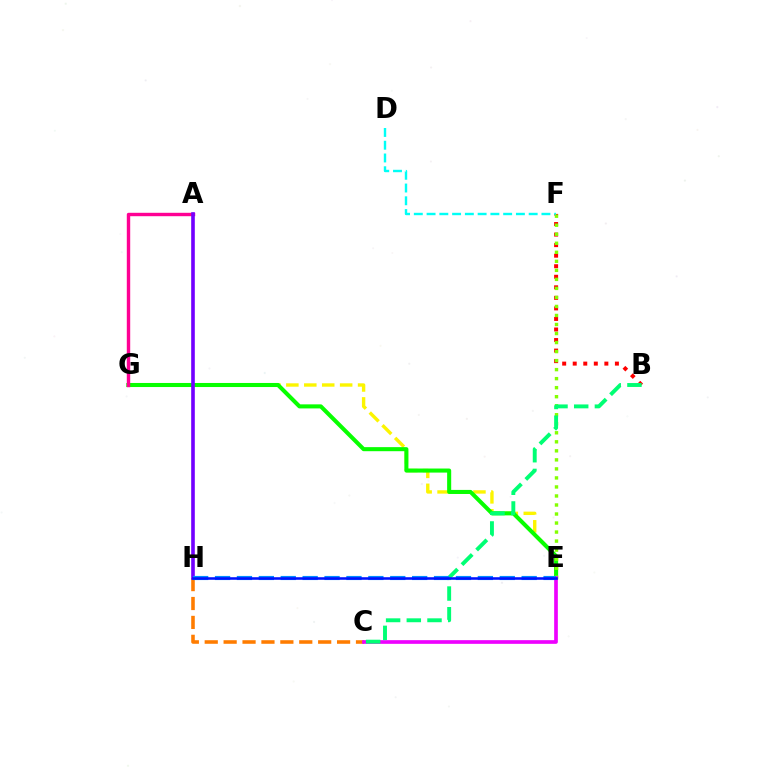{('E', 'G'): [{'color': '#fcf500', 'line_style': 'dashed', 'thickness': 2.44}, {'color': '#08ff00', 'line_style': 'solid', 'thickness': 2.92}], ('B', 'F'): [{'color': '#ff0000', 'line_style': 'dotted', 'thickness': 2.87}], ('D', 'F'): [{'color': '#00fff6', 'line_style': 'dashed', 'thickness': 1.73}], ('C', 'H'): [{'color': '#ff7c00', 'line_style': 'dashed', 'thickness': 2.57}], ('E', 'F'): [{'color': '#84ff00', 'line_style': 'dotted', 'thickness': 2.45}], ('C', 'E'): [{'color': '#ee00ff', 'line_style': 'solid', 'thickness': 2.64}], ('A', 'G'): [{'color': '#ff0094', 'line_style': 'solid', 'thickness': 2.45}], ('A', 'H'): [{'color': '#7200ff', 'line_style': 'solid', 'thickness': 2.61}], ('B', 'C'): [{'color': '#00ff74', 'line_style': 'dashed', 'thickness': 2.81}], ('E', 'H'): [{'color': '#008cff', 'line_style': 'dashed', 'thickness': 2.98}, {'color': '#0010ff', 'line_style': 'solid', 'thickness': 1.85}]}